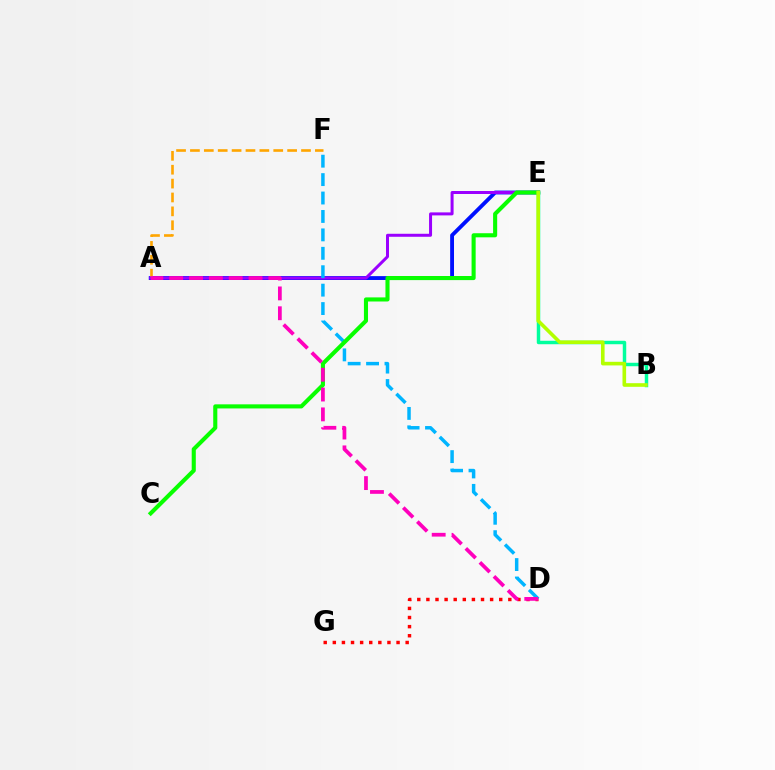{('D', 'G'): [{'color': '#ff0000', 'line_style': 'dotted', 'thickness': 2.47}], ('A', 'E'): [{'color': '#0010ff', 'line_style': 'solid', 'thickness': 2.77}, {'color': '#9b00ff', 'line_style': 'solid', 'thickness': 2.16}], ('B', 'E'): [{'color': '#00ff9d', 'line_style': 'solid', 'thickness': 2.49}, {'color': '#b3ff00', 'line_style': 'solid', 'thickness': 2.61}], ('A', 'F'): [{'color': '#ffa500', 'line_style': 'dashed', 'thickness': 1.89}], ('D', 'F'): [{'color': '#00b5ff', 'line_style': 'dashed', 'thickness': 2.5}], ('C', 'E'): [{'color': '#08ff00', 'line_style': 'solid', 'thickness': 2.95}], ('A', 'D'): [{'color': '#ff00bd', 'line_style': 'dashed', 'thickness': 2.7}]}